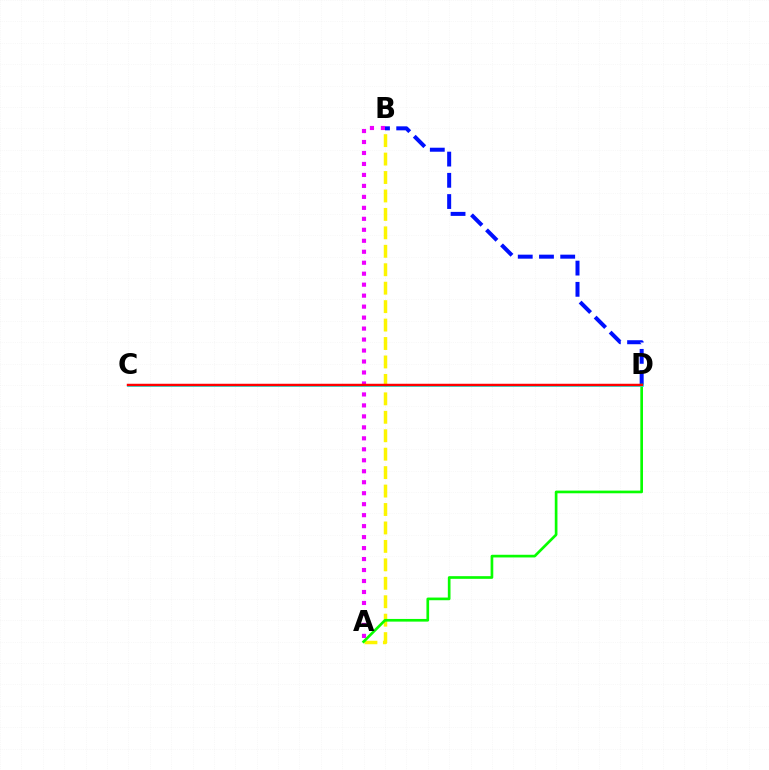{('A', 'B'): [{'color': '#fcf500', 'line_style': 'dashed', 'thickness': 2.51}, {'color': '#ee00ff', 'line_style': 'dotted', 'thickness': 2.98}], ('B', 'D'): [{'color': '#0010ff', 'line_style': 'dashed', 'thickness': 2.88}], ('A', 'D'): [{'color': '#08ff00', 'line_style': 'solid', 'thickness': 1.92}], ('C', 'D'): [{'color': '#00fff6', 'line_style': 'solid', 'thickness': 1.98}, {'color': '#ff0000', 'line_style': 'solid', 'thickness': 1.78}]}